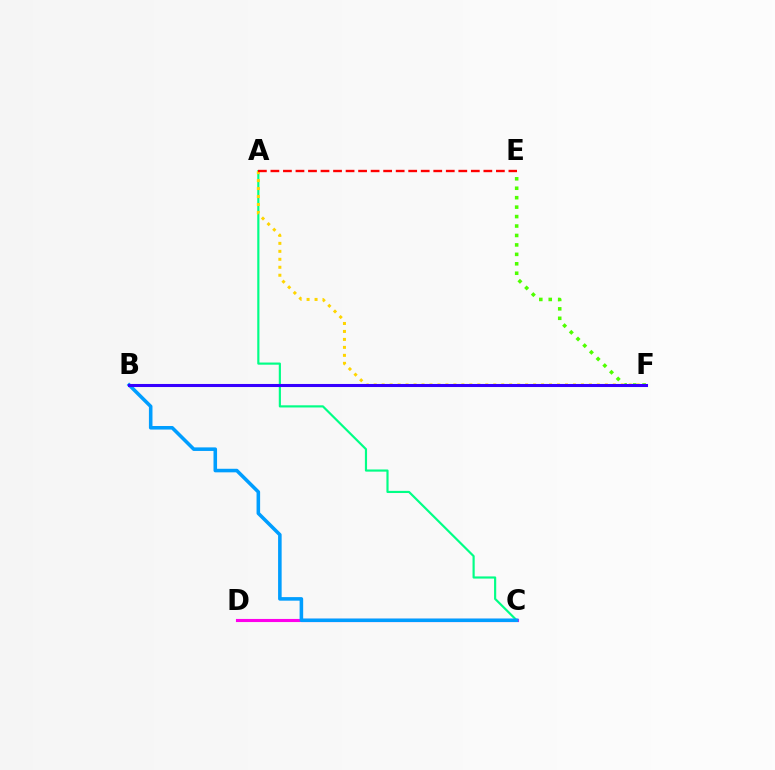{('A', 'C'): [{'color': '#00ff86', 'line_style': 'solid', 'thickness': 1.56}], ('C', 'D'): [{'color': '#ff00ed', 'line_style': 'solid', 'thickness': 2.24}], ('A', 'F'): [{'color': '#ffd500', 'line_style': 'dotted', 'thickness': 2.17}], ('B', 'C'): [{'color': '#009eff', 'line_style': 'solid', 'thickness': 2.56}], ('E', 'F'): [{'color': '#4fff00', 'line_style': 'dotted', 'thickness': 2.57}], ('B', 'F'): [{'color': '#3700ff', 'line_style': 'solid', 'thickness': 2.2}], ('A', 'E'): [{'color': '#ff0000', 'line_style': 'dashed', 'thickness': 1.7}]}